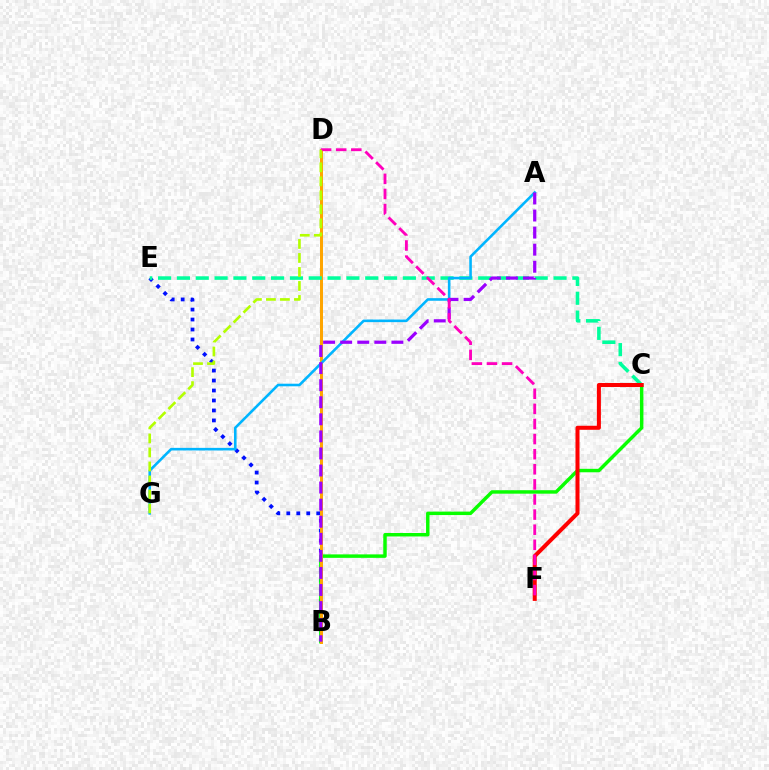{('B', 'E'): [{'color': '#0010ff', 'line_style': 'dotted', 'thickness': 2.71}], ('B', 'C'): [{'color': '#08ff00', 'line_style': 'solid', 'thickness': 2.49}], ('B', 'D'): [{'color': '#ffa500', 'line_style': 'solid', 'thickness': 2.15}], ('C', 'E'): [{'color': '#00ff9d', 'line_style': 'dashed', 'thickness': 2.56}], ('A', 'G'): [{'color': '#00b5ff', 'line_style': 'solid', 'thickness': 1.87}], ('A', 'B'): [{'color': '#9b00ff', 'line_style': 'dashed', 'thickness': 2.32}], ('C', 'F'): [{'color': '#ff0000', 'line_style': 'solid', 'thickness': 2.9}], ('D', 'F'): [{'color': '#ff00bd', 'line_style': 'dashed', 'thickness': 2.05}], ('D', 'G'): [{'color': '#b3ff00', 'line_style': 'dashed', 'thickness': 1.9}]}